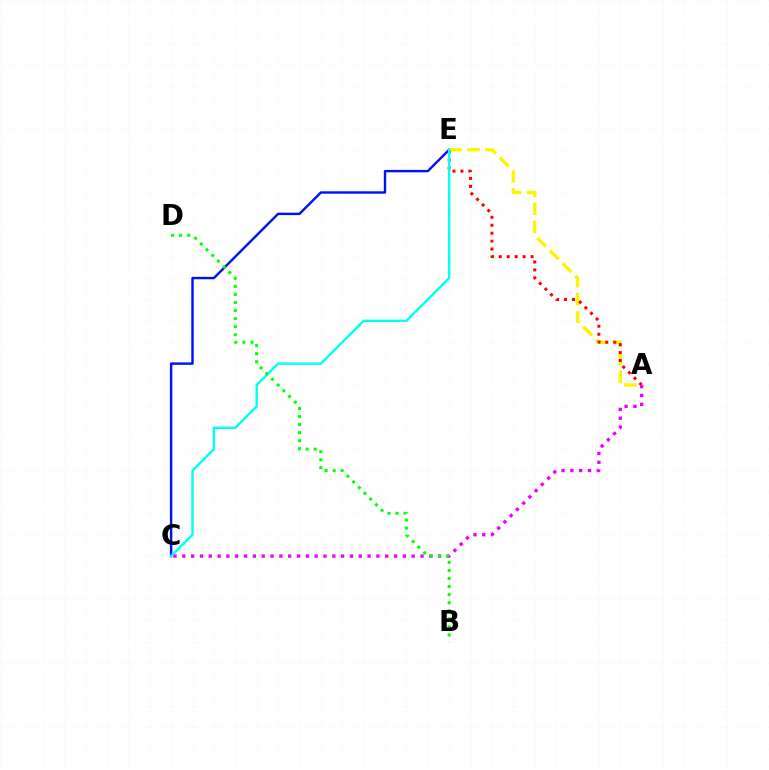{('C', 'E'): [{'color': '#0010ff', 'line_style': 'solid', 'thickness': 1.73}, {'color': '#00fff6', 'line_style': 'solid', 'thickness': 1.73}], ('A', 'E'): [{'color': '#fcf500', 'line_style': 'dashed', 'thickness': 2.45}, {'color': '#ff0000', 'line_style': 'dotted', 'thickness': 2.16}], ('A', 'C'): [{'color': '#ee00ff', 'line_style': 'dotted', 'thickness': 2.4}], ('B', 'D'): [{'color': '#08ff00', 'line_style': 'dotted', 'thickness': 2.19}]}